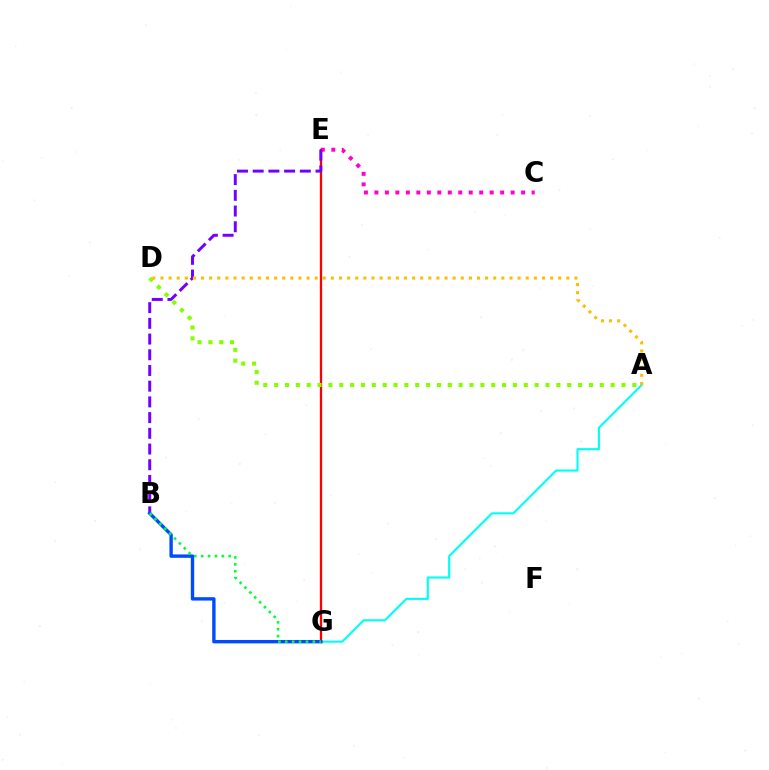{('C', 'E'): [{'color': '#ff00cf', 'line_style': 'dotted', 'thickness': 2.85}], ('E', 'G'): [{'color': '#ff0000', 'line_style': 'solid', 'thickness': 1.65}], ('A', 'G'): [{'color': '#00fff6', 'line_style': 'solid', 'thickness': 1.53}], ('B', 'E'): [{'color': '#7200ff', 'line_style': 'dashed', 'thickness': 2.13}], ('B', 'G'): [{'color': '#004bff', 'line_style': 'solid', 'thickness': 2.44}, {'color': '#00ff39', 'line_style': 'dotted', 'thickness': 1.87}], ('A', 'D'): [{'color': '#84ff00', 'line_style': 'dotted', 'thickness': 2.95}, {'color': '#ffbd00', 'line_style': 'dotted', 'thickness': 2.21}]}